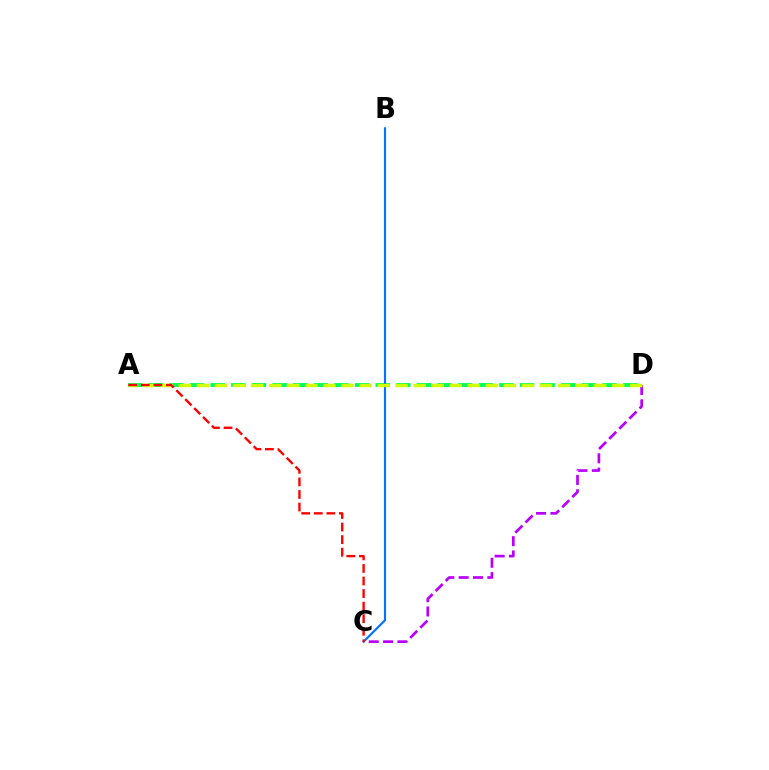{('A', 'D'): [{'color': '#00ff5c', 'line_style': 'dashed', 'thickness': 2.8}, {'color': '#d1ff00', 'line_style': 'dashed', 'thickness': 2.45}], ('C', 'D'): [{'color': '#b900ff', 'line_style': 'dashed', 'thickness': 1.95}], ('B', 'C'): [{'color': '#0074ff', 'line_style': 'solid', 'thickness': 1.54}], ('A', 'C'): [{'color': '#ff0000', 'line_style': 'dashed', 'thickness': 1.71}]}